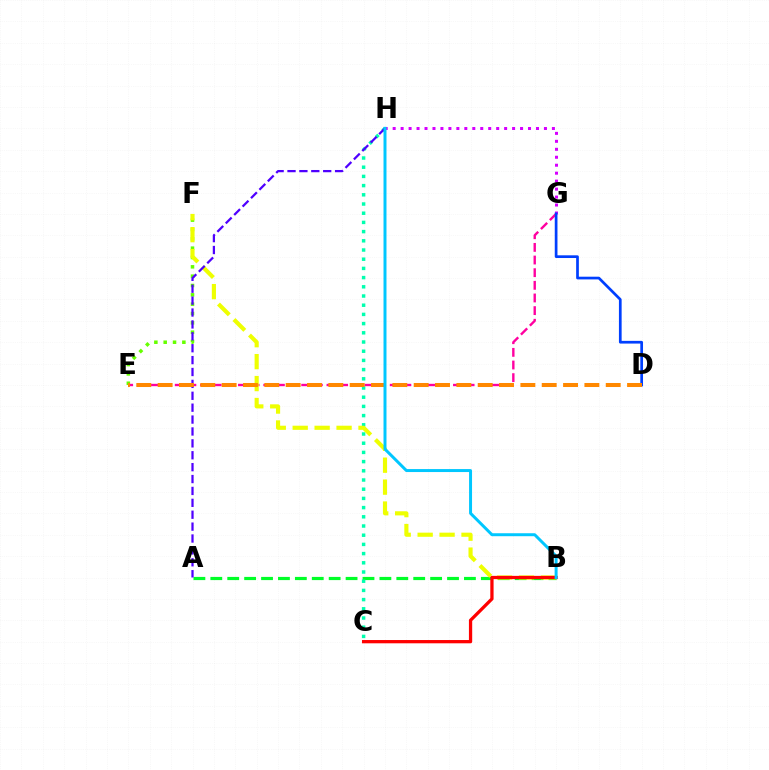{('A', 'B'): [{'color': '#00ff27', 'line_style': 'dashed', 'thickness': 2.3}], ('G', 'H'): [{'color': '#d600ff', 'line_style': 'dotted', 'thickness': 2.16}], ('E', 'G'): [{'color': '#ff00a0', 'line_style': 'dashed', 'thickness': 1.72}], ('E', 'F'): [{'color': '#66ff00', 'line_style': 'dotted', 'thickness': 2.54}], ('D', 'G'): [{'color': '#003fff', 'line_style': 'solid', 'thickness': 1.95}], ('C', 'H'): [{'color': '#00ffaf', 'line_style': 'dotted', 'thickness': 2.5}], ('B', 'F'): [{'color': '#eeff00', 'line_style': 'dashed', 'thickness': 2.98}], ('A', 'H'): [{'color': '#4f00ff', 'line_style': 'dashed', 'thickness': 1.62}], ('D', 'E'): [{'color': '#ff8800', 'line_style': 'dashed', 'thickness': 2.9}], ('B', 'C'): [{'color': '#ff0000', 'line_style': 'solid', 'thickness': 2.35}], ('B', 'H'): [{'color': '#00c7ff', 'line_style': 'solid', 'thickness': 2.14}]}